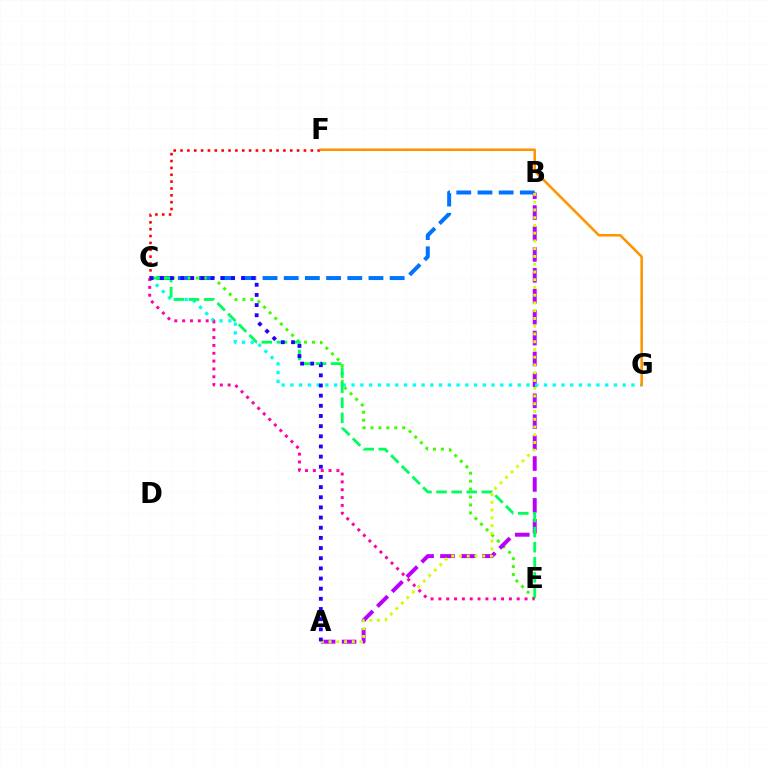{('B', 'C'): [{'color': '#0074ff', 'line_style': 'dashed', 'thickness': 2.88}], ('C', 'E'): [{'color': '#3dff00', 'line_style': 'dotted', 'thickness': 2.16}, {'color': '#00ff5c', 'line_style': 'dashed', 'thickness': 2.05}, {'color': '#ff00ac', 'line_style': 'dotted', 'thickness': 2.13}], ('A', 'B'): [{'color': '#b900ff', 'line_style': 'dashed', 'thickness': 2.84}, {'color': '#d1ff00', 'line_style': 'dotted', 'thickness': 2.11}], ('C', 'G'): [{'color': '#00fff6', 'line_style': 'dotted', 'thickness': 2.38}], ('C', 'F'): [{'color': '#ff0000', 'line_style': 'dotted', 'thickness': 1.86}], ('F', 'G'): [{'color': '#ff9400', 'line_style': 'solid', 'thickness': 1.84}], ('A', 'C'): [{'color': '#2500ff', 'line_style': 'dotted', 'thickness': 2.76}]}